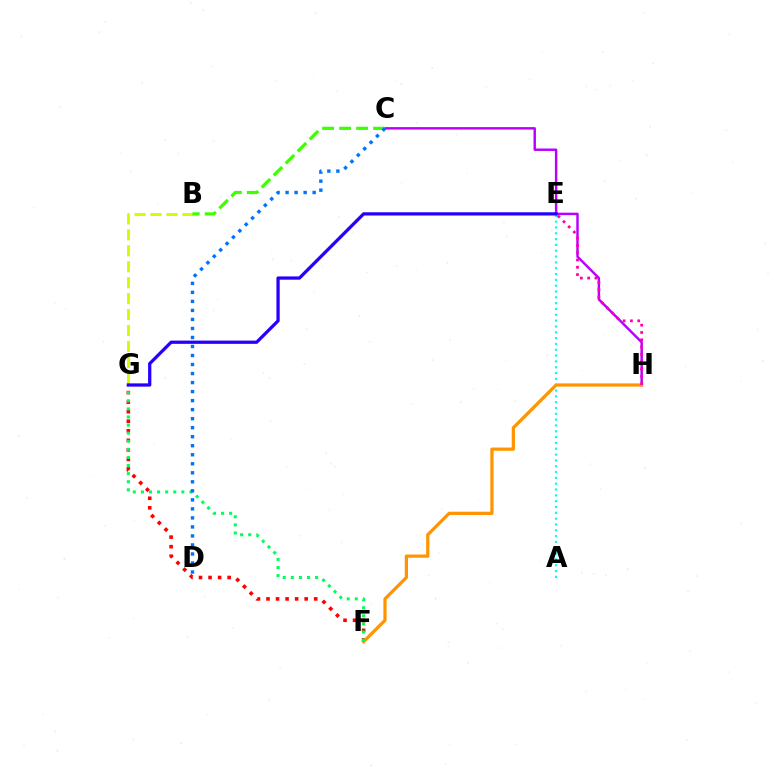{('F', 'G'): [{'color': '#ff0000', 'line_style': 'dotted', 'thickness': 2.59}, {'color': '#00ff5c', 'line_style': 'dotted', 'thickness': 2.2}], ('A', 'E'): [{'color': '#00fff6', 'line_style': 'dotted', 'thickness': 1.58}], ('C', 'H'): [{'color': '#b900ff', 'line_style': 'solid', 'thickness': 1.76}], ('B', 'G'): [{'color': '#d1ff00', 'line_style': 'dashed', 'thickness': 2.17}], ('F', 'H'): [{'color': '#ff9400', 'line_style': 'solid', 'thickness': 2.33}], ('B', 'C'): [{'color': '#3dff00', 'line_style': 'dashed', 'thickness': 2.31}], ('E', 'H'): [{'color': '#ff00ac', 'line_style': 'dotted', 'thickness': 1.98}], ('C', 'D'): [{'color': '#0074ff', 'line_style': 'dotted', 'thickness': 2.45}], ('E', 'G'): [{'color': '#2500ff', 'line_style': 'solid', 'thickness': 2.34}]}